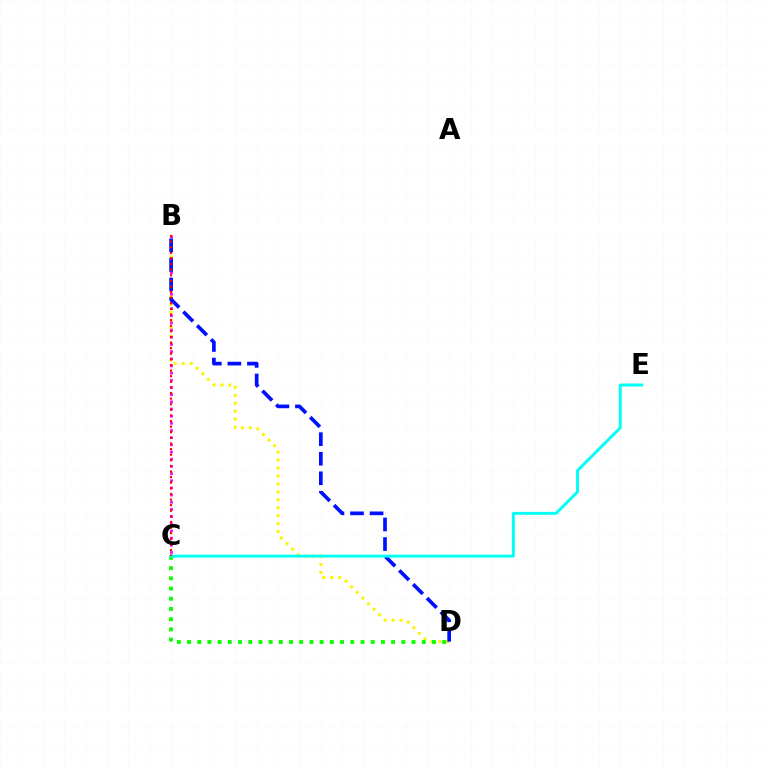{('B', 'D'): [{'color': '#fcf500', 'line_style': 'dotted', 'thickness': 2.15}, {'color': '#0010ff', 'line_style': 'dashed', 'thickness': 2.66}], ('B', 'C'): [{'color': '#ee00ff', 'line_style': 'dotted', 'thickness': 1.95}, {'color': '#ff0000', 'line_style': 'dotted', 'thickness': 1.52}], ('C', 'D'): [{'color': '#08ff00', 'line_style': 'dotted', 'thickness': 2.77}], ('C', 'E'): [{'color': '#00fff6', 'line_style': 'solid', 'thickness': 2.11}]}